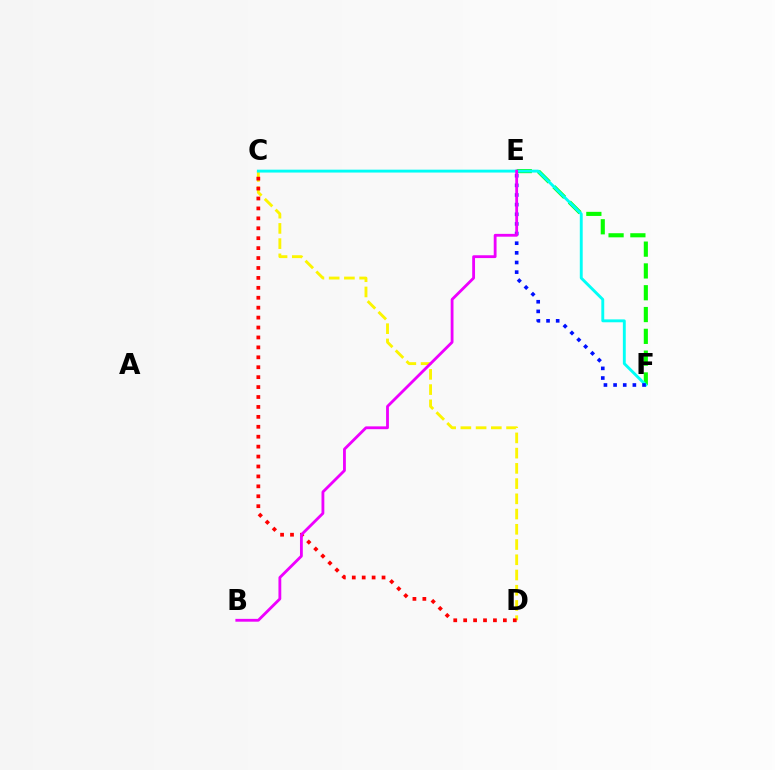{('C', 'D'): [{'color': '#fcf500', 'line_style': 'dashed', 'thickness': 2.07}, {'color': '#ff0000', 'line_style': 'dotted', 'thickness': 2.7}], ('E', 'F'): [{'color': '#08ff00', 'line_style': 'dashed', 'thickness': 2.96}, {'color': '#0010ff', 'line_style': 'dotted', 'thickness': 2.62}], ('C', 'F'): [{'color': '#00fff6', 'line_style': 'solid', 'thickness': 2.08}], ('B', 'E'): [{'color': '#ee00ff', 'line_style': 'solid', 'thickness': 2.03}]}